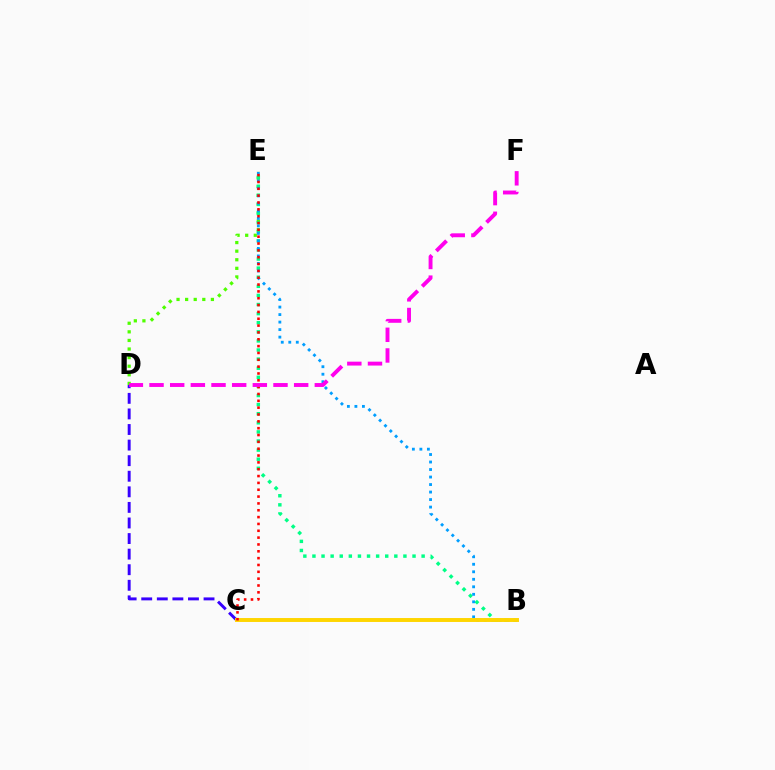{('D', 'E'): [{'color': '#4fff00', 'line_style': 'dotted', 'thickness': 2.33}], ('B', 'E'): [{'color': '#00ff86', 'line_style': 'dotted', 'thickness': 2.47}, {'color': '#009eff', 'line_style': 'dotted', 'thickness': 2.04}], ('C', 'D'): [{'color': '#3700ff', 'line_style': 'dashed', 'thickness': 2.12}], ('B', 'C'): [{'color': '#ffd500', 'line_style': 'solid', 'thickness': 2.83}], ('C', 'E'): [{'color': '#ff0000', 'line_style': 'dotted', 'thickness': 1.86}], ('D', 'F'): [{'color': '#ff00ed', 'line_style': 'dashed', 'thickness': 2.81}]}